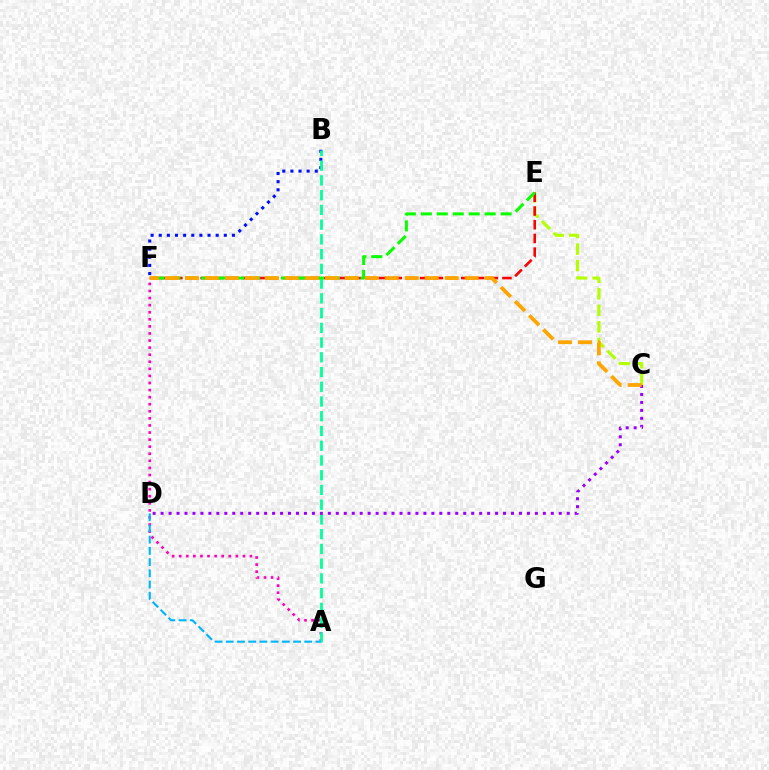{('C', 'E'): [{'color': '#b3ff00', 'line_style': 'dashed', 'thickness': 2.25}], ('B', 'F'): [{'color': '#0010ff', 'line_style': 'dotted', 'thickness': 2.21}], ('A', 'F'): [{'color': '#ff00bd', 'line_style': 'dotted', 'thickness': 1.92}], ('E', 'F'): [{'color': '#ff0000', 'line_style': 'dashed', 'thickness': 1.86}, {'color': '#08ff00', 'line_style': 'dashed', 'thickness': 2.17}], ('A', 'B'): [{'color': '#00ff9d', 'line_style': 'dashed', 'thickness': 2.0}], ('C', 'D'): [{'color': '#9b00ff', 'line_style': 'dotted', 'thickness': 2.16}], ('A', 'D'): [{'color': '#00b5ff', 'line_style': 'dashed', 'thickness': 1.52}], ('C', 'F'): [{'color': '#ffa500', 'line_style': 'dashed', 'thickness': 2.71}]}